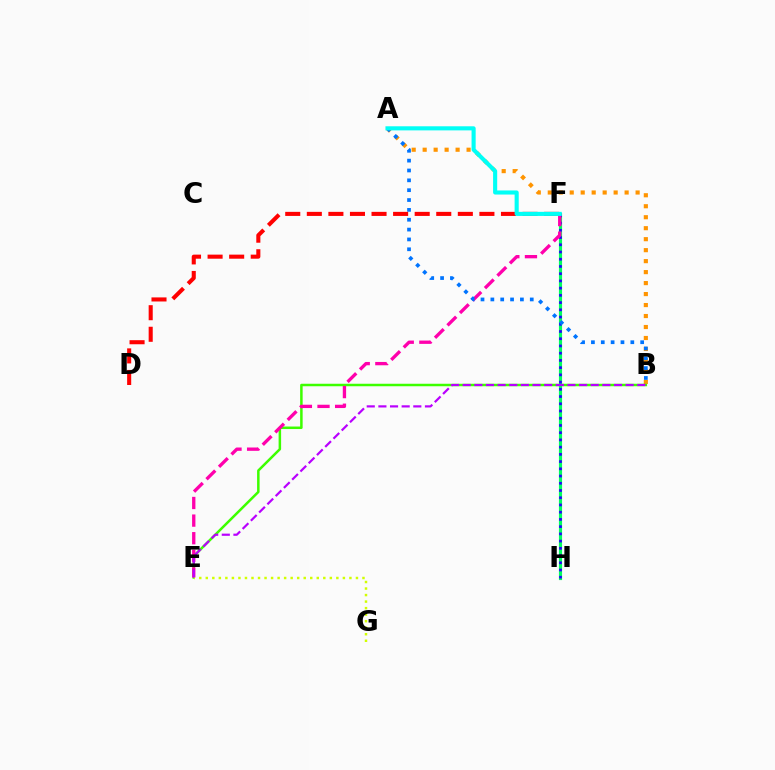{('A', 'B'): [{'color': '#ff9400', 'line_style': 'dotted', 'thickness': 2.98}, {'color': '#0074ff', 'line_style': 'dotted', 'thickness': 2.68}], ('B', 'E'): [{'color': '#3dff00', 'line_style': 'solid', 'thickness': 1.8}, {'color': '#b900ff', 'line_style': 'dashed', 'thickness': 1.58}], ('F', 'H'): [{'color': '#00ff5c', 'line_style': 'solid', 'thickness': 2.27}, {'color': '#2500ff', 'line_style': 'dotted', 'thickness': 1.96}], ('E', 'F'): [{'color': '#ff00ac', 'line_style': 'dashed', 'thickness': 2.39}], ('D', 'F'): [{'color': '#ff0000', 'line_style': 'dashed', 'thickness': 2.93}], ('E', 'G'): [{'color': '#d1ff00', 'line_style': 'dotted', 'thickness': 1.77}], ('A', 'F'): [{'color': '#00fff6', 'line_style': 'solid', 'thickness': 2.95}]}